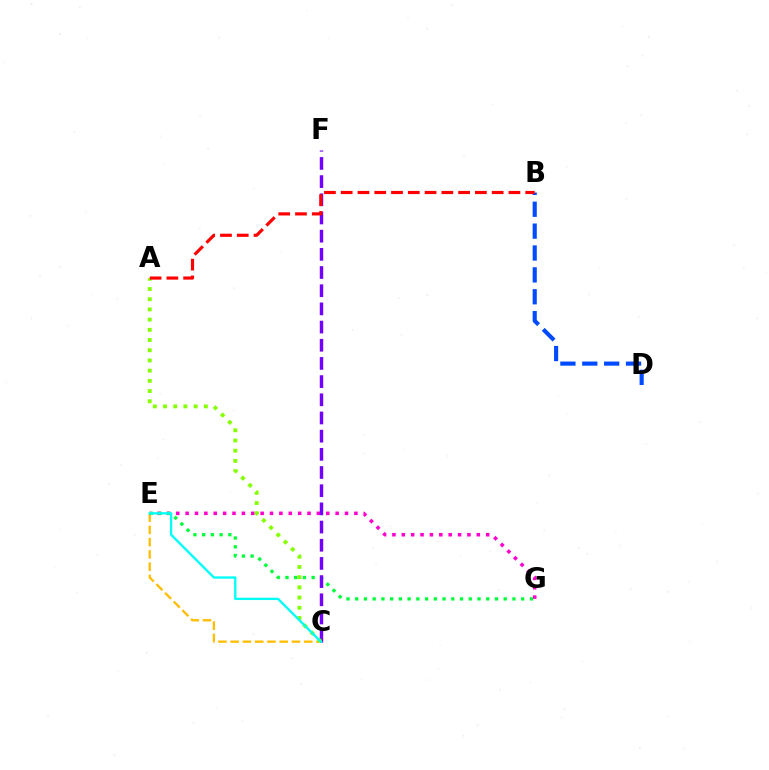{('C', 'E'): [{'color': '#ffbd00', 'line_style': 'dashed', 'thickness': 1.67}, {'color': '#00fff6', 'line_style': 'solid', 'thickness': 1.67}], ('B', 'D'): [{'color': '#004bff', 'line_style': 'dashed', 'thickness': 2.97}], ('E', 'G'): [{'color': '#ff00cf', 'line_style': 'dotted', 'thickness': 2.55}, {'color': '#00ff39', 'line_style': 'dotted', 'thickness': 2.37}], ('C', 'F'): [{'color': '#7200ff', 'line_style': 'dashed', 'thickness': 2.47}], ('A', 'C'): [{'color': '#84ff00', 'line_style': 'dotted', 'thickness': 2.77}], ('A', 'B'): [{'color': '#ff0000', 'line_style': 'dashed', 'thickness': 2.28}]}